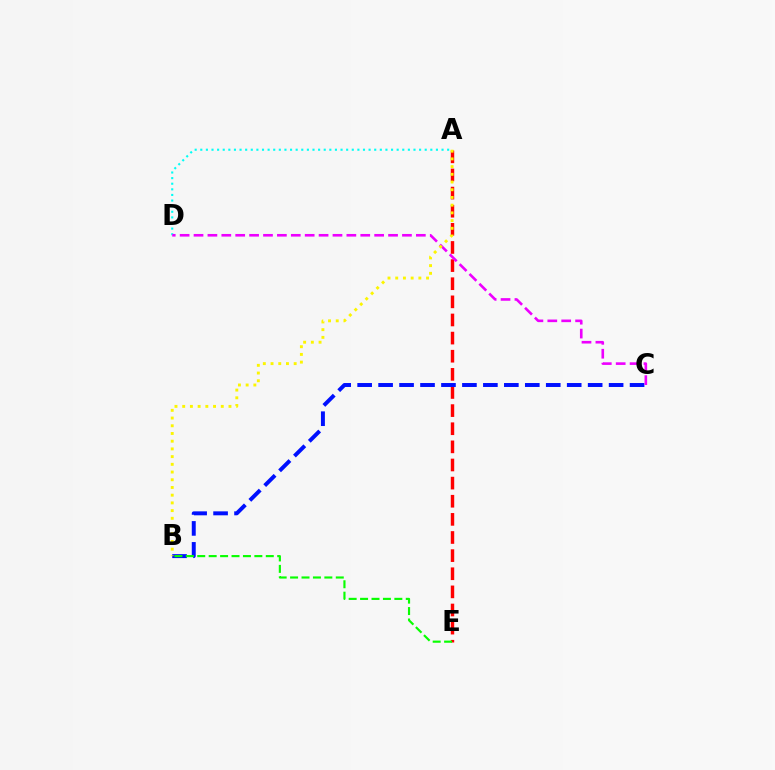{('A', 'E'): [{'color': '#ff0000', 'line_style': 'dashed', 'thickness': 2.46}], ('A', 'D'): [{'color': '#00fff6', 'line_style': 'dotted', 'thickness': 1.52}], ('B', 'C'): [{'color': '#0010ff', 'line_style': 'dashed', 'thickness': 2.85}], ('C', 'D'): [{'color': '#ee00ff', 'line_style': 'dashed', 'thickness': 1.89}], ('B', 'E'): [{'color': '#08ff00', 'line_style': 'dashed', 'thickness': 1.55}], ('A', 'B'): [{'color': '#fcf500', 'line_style': 'dotted', 'thickness': 2.1}]}